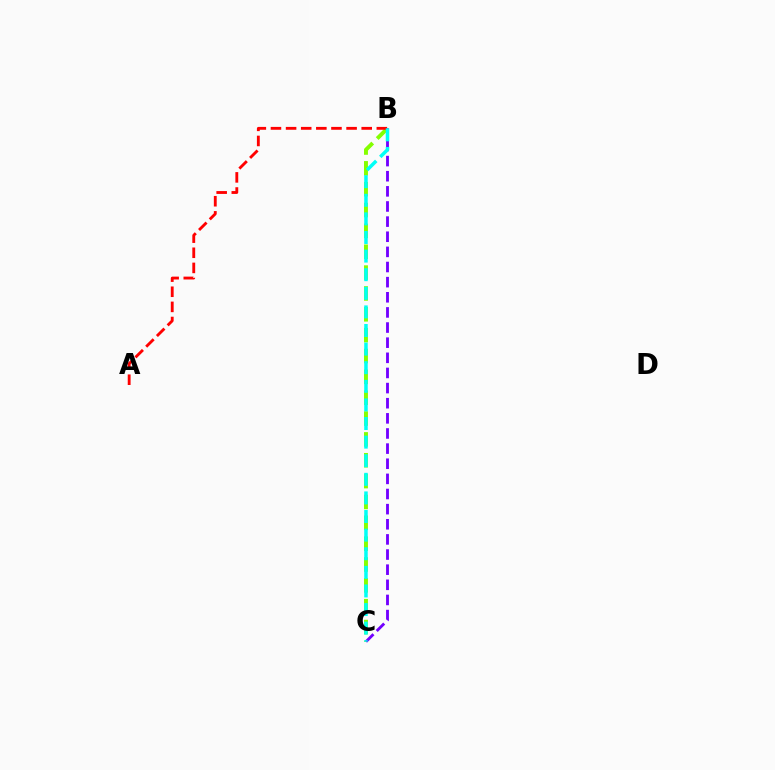{('B', 'C'): [{'color': '#84ff00', 'line_style': 'dashed', 'thickness': 2.83}, {'color': '#7200ff', 'line_style': 'dashed', 'thickness': 2.06}, {'color': '#00fff6', 'line_style': 'dashed', 'thickness': 2.53}], ('A', 'B'): [{'color': '#ff0000', 'line_style': 'dashed', 'thickness': 2.05}]}